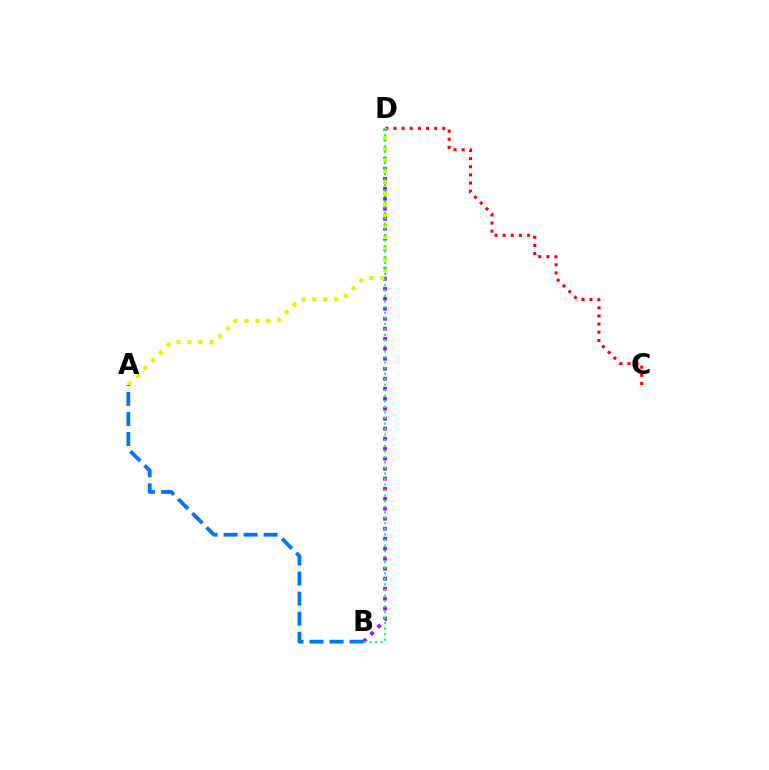{('C', 'D'): [{'color': '#ff0000', 'line_style': 'dotted', 'thickness': 2.21}], ('B', 'D'): [{'color': '#b900ff', 'line_style': 'dotted', 'thickness': 2.72}, {'color': '#00ff5c', 'line_style': 'dotted', 'thickness': 1.51}], ('A', 'D'): [{'color': '#d1ff00', 'line_style': 'dotted', 'thickness': 2.98}], ('A', 'B'): [{'color': '#0074ff', 'line_style': 'dashed', 'thickness': 2.72}]}